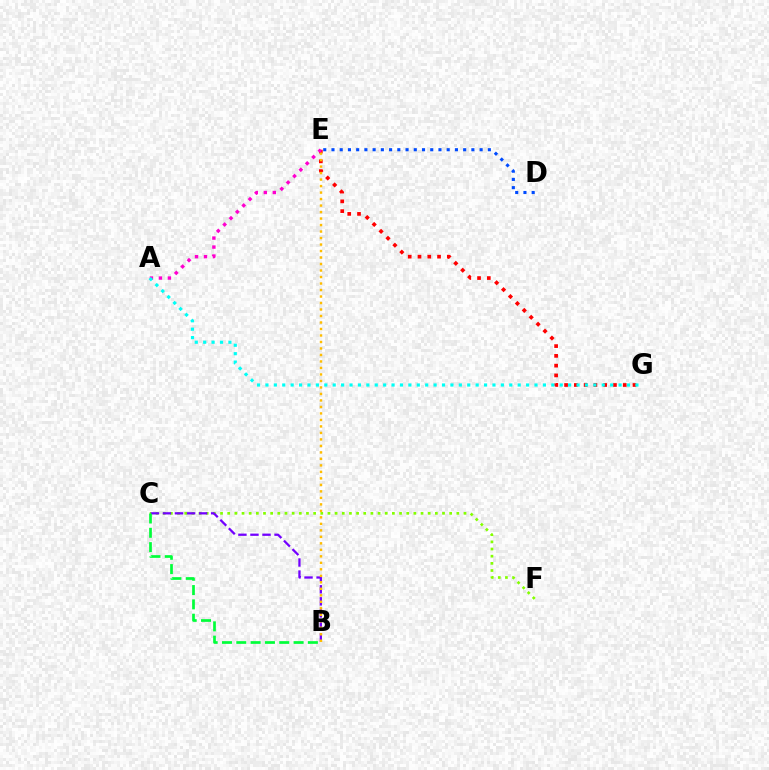{('E', 'G'): [{'color': '#ff0000', 'line_style': 'dotted', 'thickness': 2.66}], ('C', 'F'): [{'color': '#84ff00', 'line_style': 'dotted', 'thickness': 1.95}], ('B', 'C'): [{'color': '#7200ff', 'line_style': 'dashed', 'thickness': 1.64}, {'color': '#00ff39', 'line_style': 'dashed', 'thickness': 1.95}], ('B', 'E'): [{'color': '#ffbd00', 'line_style': 'dotted', 'thickness': 1.76}], ('A', 'E'): [{'color': '#ff00cf', 'line_style': 'dotted', 'thickness': 2.44}], ('A', 'G'): [{'color': '#00fff6', 'line_style': 'dotted', 'thickness': 2.28}], ('D', 'E'): [{'color': '#004bff', 'line_style': 'dotted', 'thickness': 2.24}]}